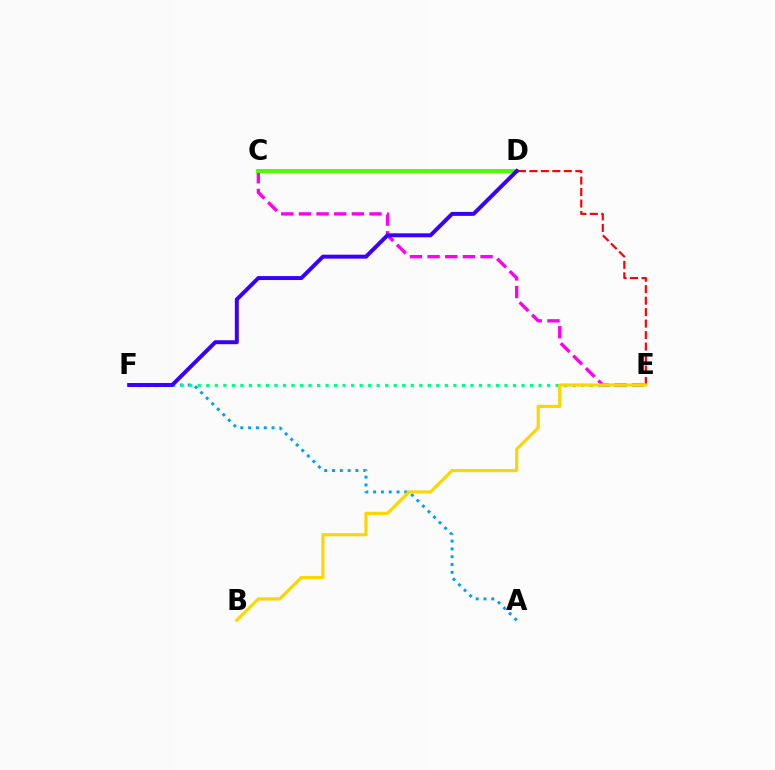{('C', 'E'): [{'color': '#ff00ed', 'line_style': 'dashed', 'thickness': 2.4}], ('C', 'D'): [{'color': '#4fff00', 'line_style': 'solid', 'thickness': 2.88}], ('A', 'F'): [{'color': '#009eff', 'line_style': 'dotted', 'thickness': 2.12}], ('D', 'E'): [{'color': '#ff0000', 'line_style': 'dashed', 'thickness': 1.56}], ('E', 'F'): [{'color': '#00ff86', 'line_style': 'dotted', 'thickness': 2.31}], ('D', 'F'): [{'color': '#3700ff', 'line_style': 'solid', 'thickness': 2.85}], ('B', 'E'): [{'color': '#ffd500', 'line_style': 'solid', 'thickness': 2.27}]}